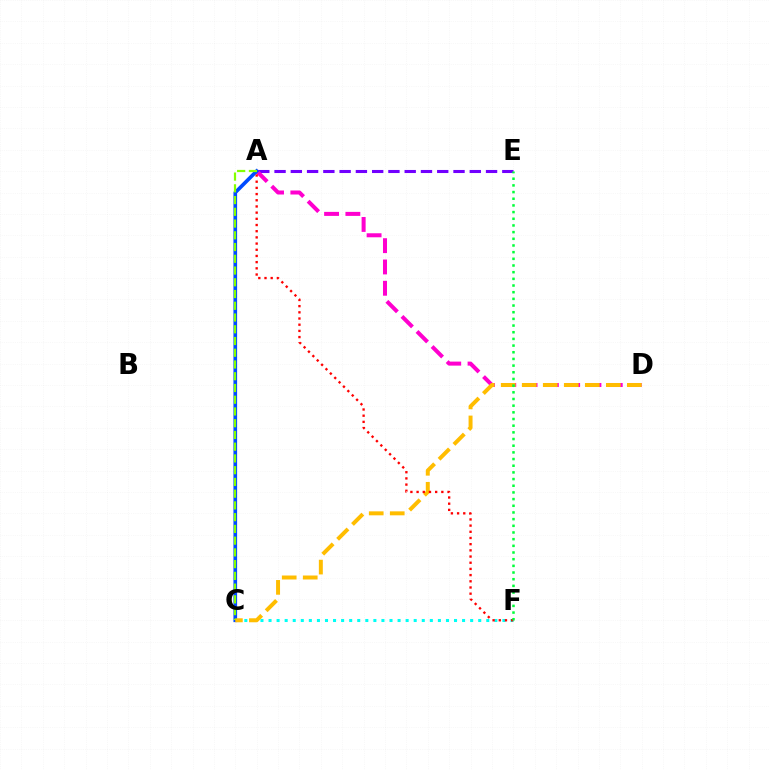{('A', 'E'): [{'color': '#7200ff', 'line_style': 'dashed', 'thickness': 2.21}], ('C', 'F'): [{'color': '#00fff6', 'line_style': 'dotted', 'thickness': 2.19}], ('A', 'D'): [{'color': '#ff00cf', 'line_style': 'dashed', 'thickness': 2.89}], ('A', 'C'): [{'color': '#004bff', 'line_style': 'solid', 'thickness': 2.64}, {'color': '#84ff00', 'line_style': 'dashed', 'thickness': 1.6}], ('C', 'D'): [{'color': '#ffbd00', 'line_style': 'dashed', 'thickness': 2.86}], ('A', 'F'): [{'color': '#ff0000', 'line_style': 'dotted', 'thickness': 1.68}], ('E', 'F'): [{'color': '#00ff39', 'line_style': 'dotted', 'thickness': 1.81}]}